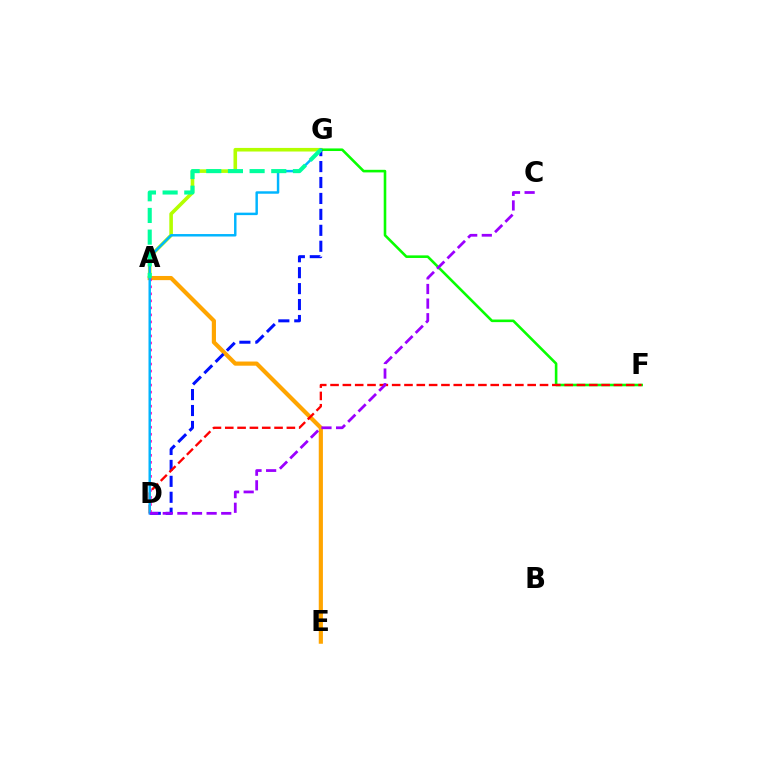{('A', 'G'): [{'color': '#b3ff00', 'line_style': 'solid', 'thickness': 2.58}, {'color': '#00ff9d', 'line_style': 'dashed', 'thickness': 2.94}], ('A', 'E'): [{'color': '#ffa500', 'line_style': 'solid', 'thickness': 3.0}], ('F', 'G'): [{'color': '#08ff00', 'line_style': 'solid', 'thickness': 1.87}], ('D', 'G'): [{'color': '#0010ff', 'line_style': 'dashed', 'thickness': 2.17}, {'color': '#00b5ff', 'line_style': 'solid', 'thickness': 1.77}], ('D', 'F'): [{'color': '#ff0000', 'line_style': 'dashed', 'thickness': 1.67}], ('A', 'D'): [{'color': '#ff00bd', 'line_style': 'dotted', 'thickness': 1.91}], ('C', 'D'): [{'color': '#9b00ff', 'line_style': 'dashed', 'thickness': 1.99}]}